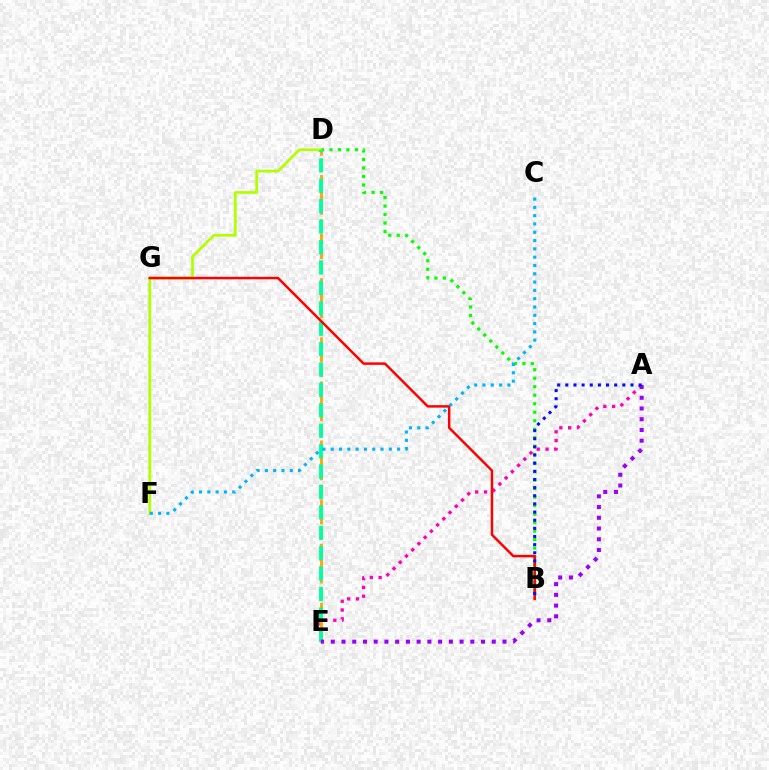{('A', 'E'): [{'color': '#ff00bd', 'line_style': 'dotted', 'thickness': 2.39}, {'color': '#9b00ff', 'line_style': 'dotted', 'thickness': 2.92}], ('B', 'D'): [{'color': '#08ff00', 'line_style': 'dotted', 'thickness': 2.31}], ('D', 'E'): [{'color': '#ffa500', 'line_style': 'dashed', 'thickness': 2.0}, {'color': '#00ff9d', 'line_style': 'dashed', 'thickness': 2.77}], ('D', 'F'): [{'color': '#b3ff00', 'line_style': 'solid', 'thickness': 1.98}], ('B', 'G'): [{'color': '#ff0000', 'line_style': 'solid', 'thickness': 1.78}], ('C', 'F'): [{'color': '#00b5ff', 'line_style': 'dotted', 'thickness': 2.26}], ('A', 'B'): [{'color': '#0010ff', 'line_style': 'dotted', 'thickness': 2.21}]}